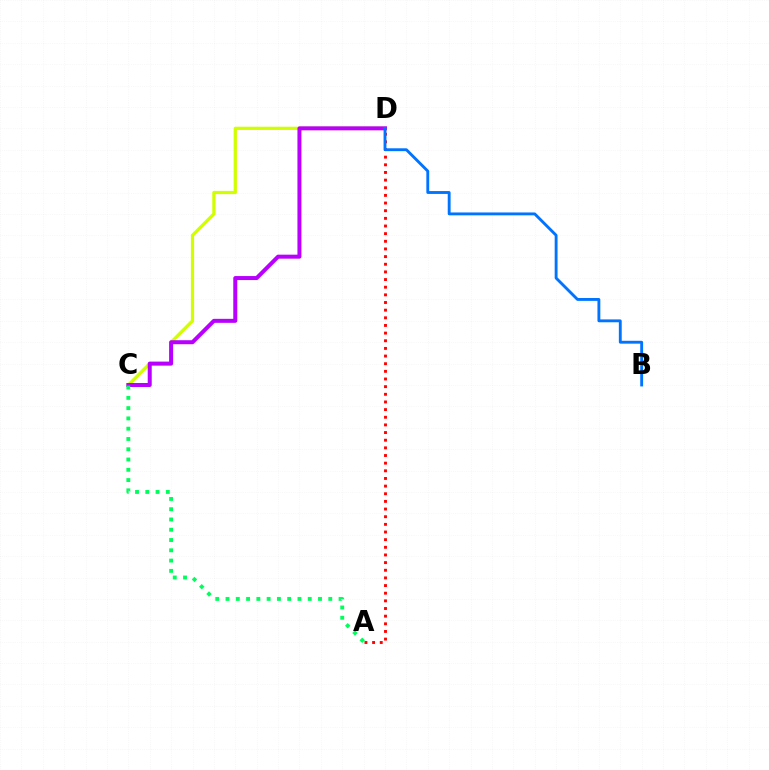{('A', 'D'): [{'color': '#ff0000', 'line_style': 'dotted', 'thickness': 2.08}], ('C', 'D'): [{'color': '#d1ff00', 'line_style': 'solid', 'thickness': 2.33}, {'color': '#b900ff', 'line_style': 'solid', 'thickness': 2.88}], ('A', 'C'): [{'color': '#00ff5c', 'line_style': 'dotted', 'thickness': 2.79}], ('B', 'D'): [{'color': '#0074ff', 'line_style': 'solid', 'thickness': 2.07}]}